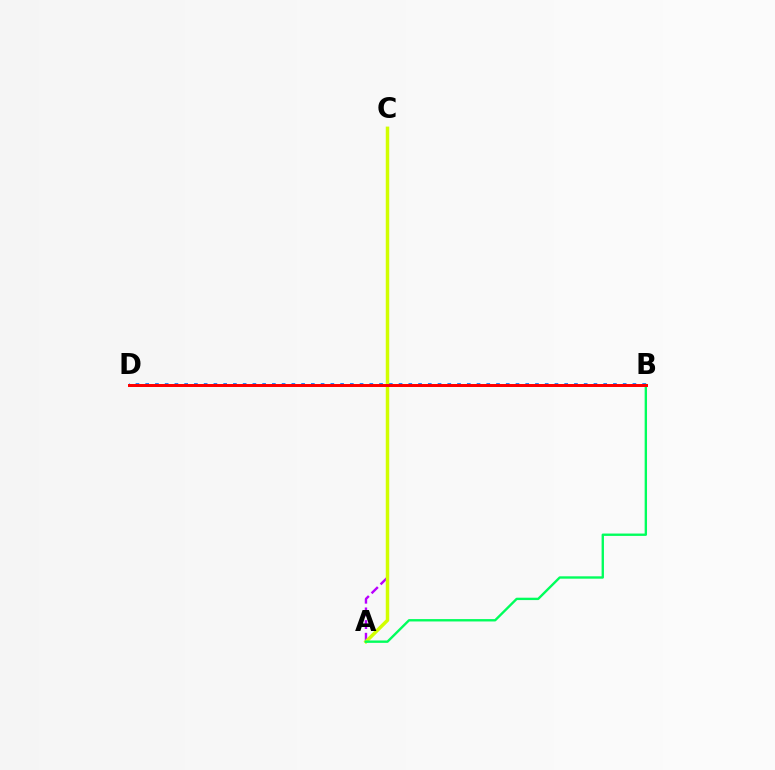{('A', 'C'): [{'color': '#b900ff', 'line_style': 'dashed', 'thickness': 1.72}, {'color': '#d1ff00', 'line_style': 'solid', 'thickness': 2.5}], ('B', 'D'): [{'color': '#0074ff', 'line_style': 'dotted', 'thickness': 2.65}, {'color': '#ff0000', 'line_style': 'solid', 'thickness': 2.14}], ('A', 'B'): [{'color': '#00ff5c', 'line_style': 'solid', 'thickness': 1.71}]}